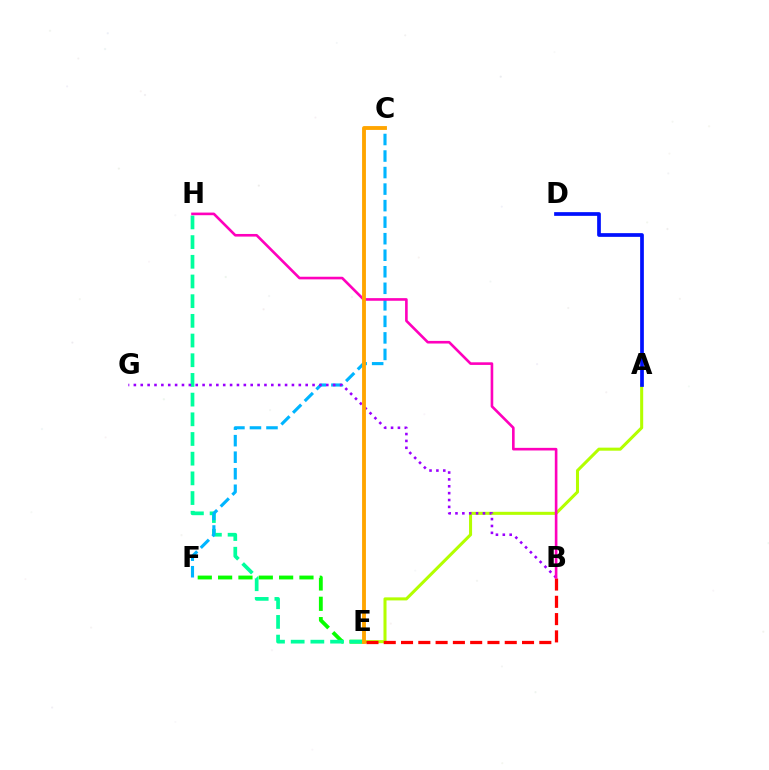{('E', 'F'): [{'color': '#08ff00', 'line_style': 'dashed', 'thickness': 2.76}], ('E', 'H'): [{'color': '#00ff9d', 'line_style': 'dashed', 'thickness': 2.67}], ('A', 'E'): [{'color': '#b3ff00', 'line_style': 'solid', 'thickness': 2.19}], ('C', 'F'): [{'color': '#00b5ff', 'line_style': 'dashed', 'thickness': 2.25}], ('B', 'G'): [{'color': '#9b00ff', 'line_style': 'dotted', 'thickness': 1.87}], ('B', 'E'): [{'color': '#ff0000', 'line_style': 'dashed', 'thickness': 2.35}], ('A', 'D'): [{'color': '#0010ff', 'line_style': 'solid', 'thickness': 2.67}], ('B', 'H'): [{'color': '#ff00bd', 'line_style': 'solid', 'thickness': 1.89}], ('C', 'E'): [{'color': '#ffa500', 'line_style': 'solid', 'thickness': 2.78}]}